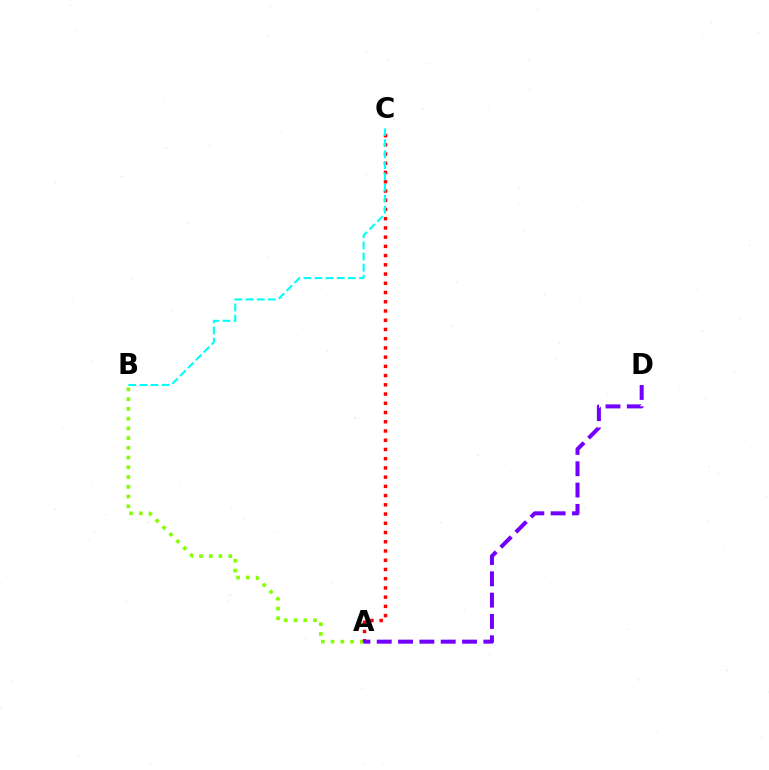{('A', 'B'): [{'color': '#84ff00', 'line_style': 'dotted', 'thickness': 2.65}], ('A', 'C'): [{'color': '#ff0000', 'line_style': 'dotted', 'thickness': 2.51}], ('B', 'C'): [{'color': '#00fff6', 'line_style': 'dashed', 'thickness': 1.51}], ('A', 'D'): [{'color': '#7200ff', 'line_style': 'dashed', 'thickness': 2.9}]}